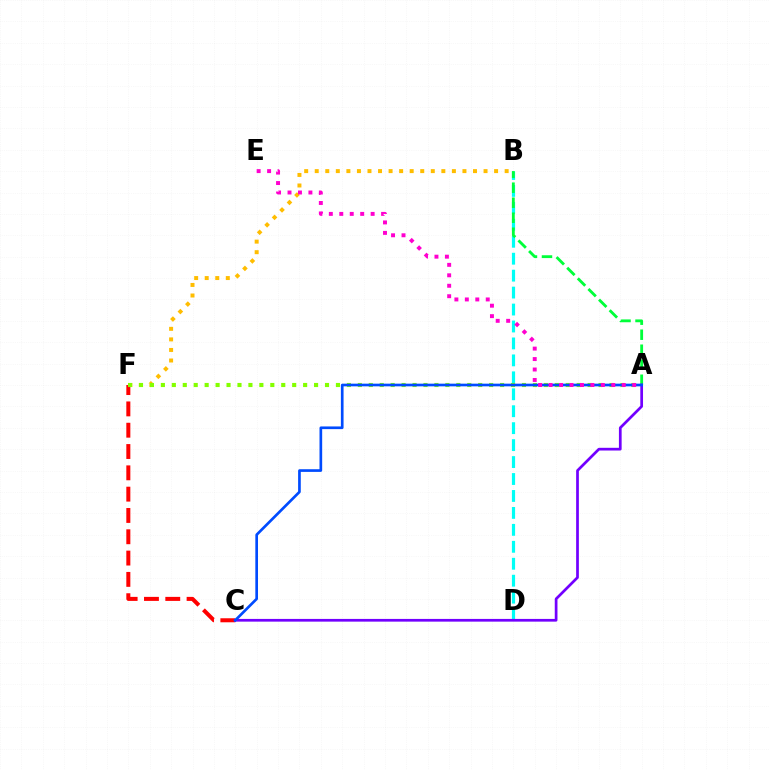{('B', 'D'): [{'color': '#00fff6', 'line_style': 'dashed', 'thickness': 2.3}], ('B', 'F'): [{'color': '#ffbd00', 'line_style': 'dotted', 'thickness': 2.87}], ('A', 'B'): [{'color': '#00ff39', 'line_style': 'dashed', 'thickness': 2.04}], ('C', 'F'): [{'color': '#ff0000', 'line_style': 'dashed', 'thickness': 2.9}], ('A', 'F'): [{'color': '#84ff00', 'line_style': 'dotted', 'thickness': 2.97}], ('A', 'C'): [{'color': '#7200ff', 'line_style': 'solid', 'thickness': 1.96}, {'color': '#004bff', 'line_style': 'solid', 'thickness': 1.93}], ('A', 'E'): [{'color': '#ff00cf', 'line_style': 'dotted', 'thickness': 2.84}]}